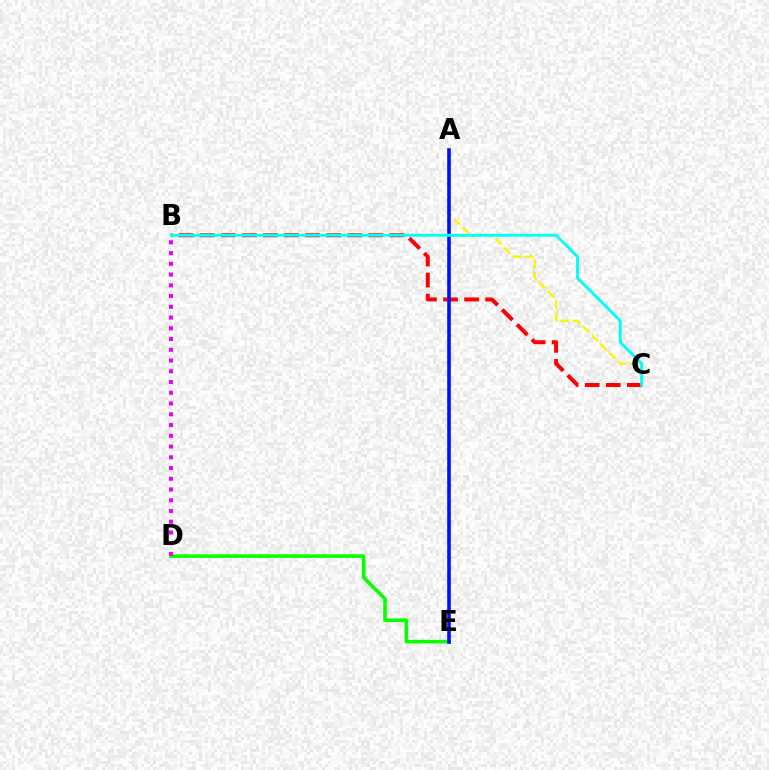{('D', 'E'): [{'color': '#08ff00', 'line_style': 'solid', 'thickness': 2.58}], ('A', 'C'): [{'color': '#fcf500', 'line_style': 'dashed', 'thickness': 1.69}], ('B', 'D'): [{'color': '#ee00ff', 'line_style': 'dotted', 'thickness': 2.92}], ('B', 'C'): [{'color': '#ff0000', 'line_style': 'dashed', 'thickness': 2.86}, {'color': '#00fff6', 'line_style': 'solid', 'thickness': 2.07}], ('A', 'E'): [{'color': '#0010ff', 'line_style': 'solid', 'thickness': 2.6}]}